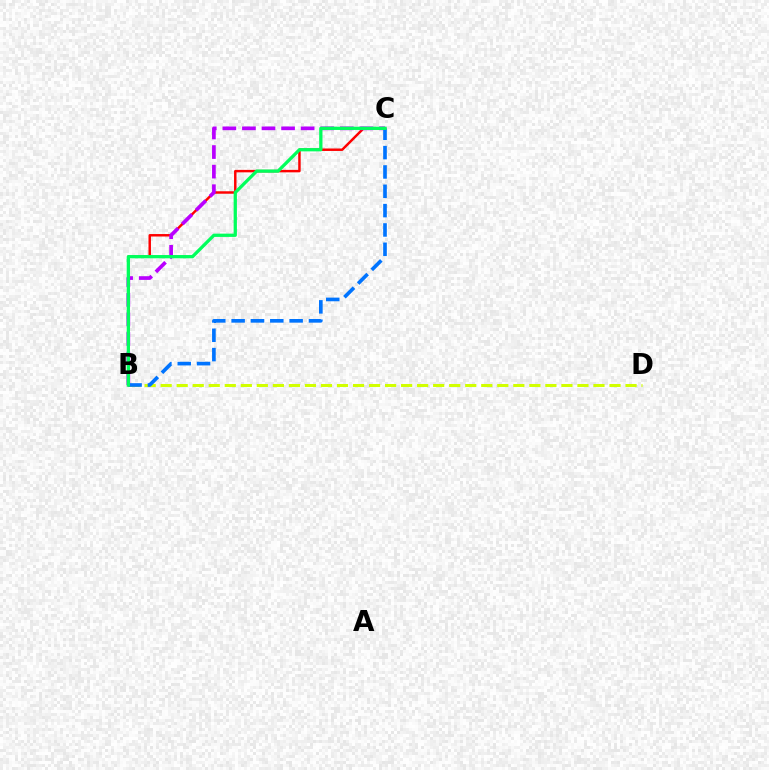{('B', 'D'): [{'color': '#d1ff00', 'line_style': 'dashed', 'thickness': 2.18}], ('B', 'C'): [{'color': '#ff0000', 'line_style': 'solid', 'thickness': 1.77}, {'color': '#b900ff', 'line_style': 'dashed', 'thickness': 2.66}, {'color': '#0074ff', 'line_style': 'dashed', 'thickness': 2.63}, {'color': '#00ff5c', 'line_style': 'solid', 'thickness': 2.36}]}